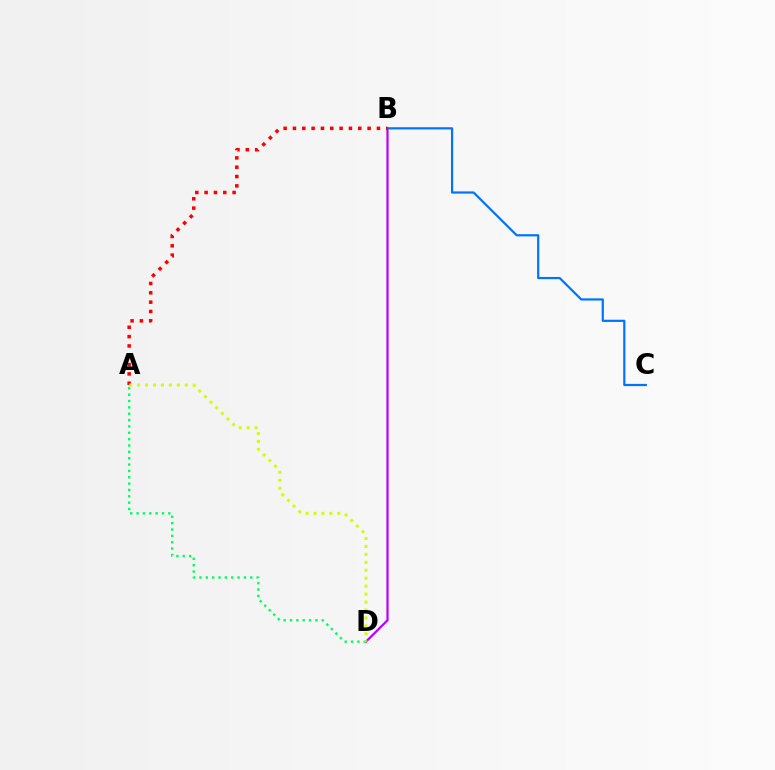{('B', 'D'): [{'color': '#b900ff', 'line_style': 'solid', 'thickness': 1.6}], ('B', 'C'): [{'color': '#0074ff', 'line_style': 'solid', 'thickness': 1.59}], ('A', 'D'): [{'color': '#00ff5c', 'line_style': 'dotted', 'thickness': 1.73}, {'color': '#d1ff00', 'line_style': 'dotted', 'thickness': 2.16}], ('A', 'B'): [{'color': '#ff0000', 'line_style': 'dotted', 'thickness': 2.53}]}